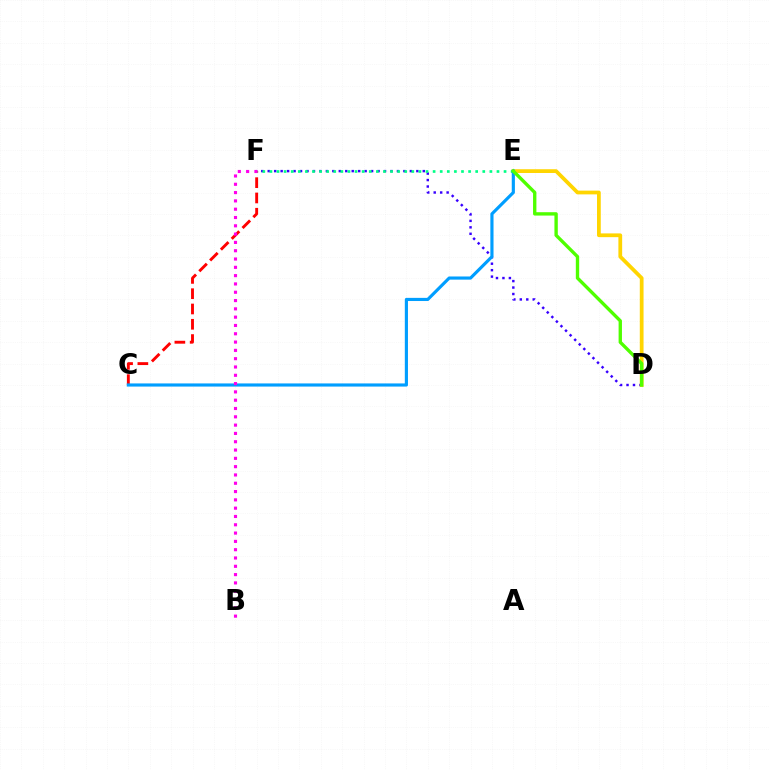{('C', 'F'): [{'color': '#ff0000', 'line_style': 'dashed', 'thickness': 2.08}], ('D', 'F'): [{'color': '#3700ff', 'line_style': 'dotted', 'thickness': 1.76}], ('D', 'E'): [{'color': '#ffd500', 'line_style': 'solid', 'thickness': 2.71}, {'color': '#4fff00', 'line_style': 'solid', 'thickness': 2.42}], ('E', 'F'): [{'color': '#00ff86', 'line_style': 'dotted', 'thickness': 1.93}], ('C', 'E'): [{'color': '#009eff', 'line_style': 'solid', 'thickness': 2.27}], ('B', 'F'): [{'color': '#ff00ed', 'line_style': 'dotted', 'thickness': 2.26}]}